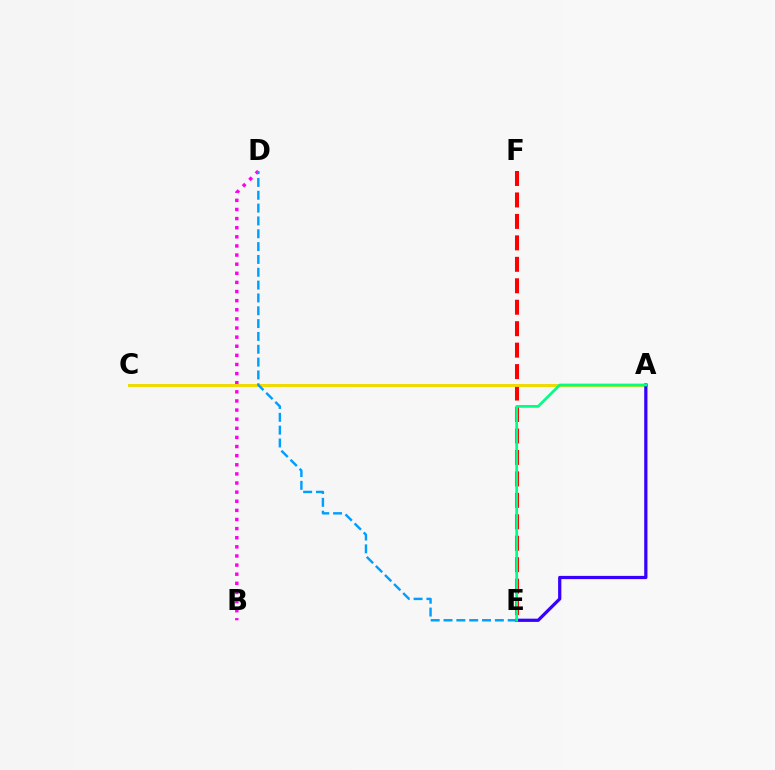{('A', 'C'): [{'color': '#4fff00', 'line_style': 'solid', 'thickness': 1.91}, {'color': '#ffd500', 'line_style': 'solid', 'thickness': 2.0}], ('E', 'F'): [{'color': '#ff0000', 'line_style': 'dashed', 'thickness': 2.91}], ('B', 'D'): [{'color': '#ff00ed', 'line_style': 'dotted', 'thickness': 2.48}], ('D', 'E'): [{'color': '#009eff', 'line_style': 'dashed', 'thickness': 1.74}], ('A', 'E'): [{'color': '#3700ff', 'line_style': 'solid', 'thickness': 2.33}, {'color': '#00ff86', 'line_style': 'solid', 'thickness': 1.97}]}